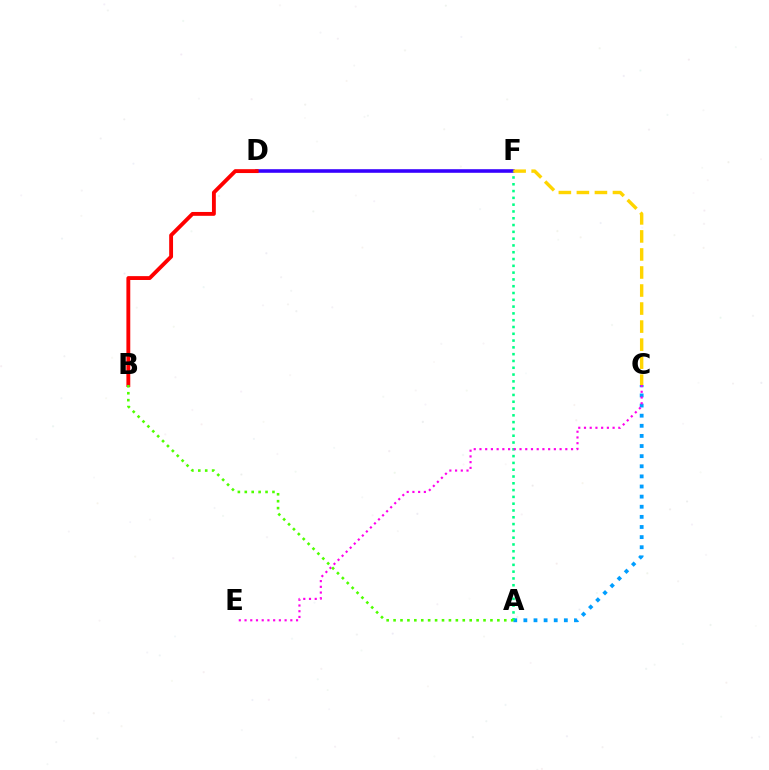{('A', 'C'): [{'color': '#009eff', 'line_style': 'dotted', 'thickness': 2.75}], ('D', 'F'): [{'color': '#3700ff', 'line_style': 'solid', 'thickness': 2.58}], ('B', 'D'): [{'color': '#ff0000', 'line_style': 'solid', 'thickness': 2.78}], ('A', 'F'): [{'color': '#00ff86', 'line_style': 'dotted', 'thickness': 1.85}], ('C', 'E'): [{'color': '#ff00ed', 'line_style': 'dotted', 'thickness': 1.55}], ('C', 'F'): [{'color': '#ffd500', 'line_style': 'dashed', 'thickness': 2.45}], ('A', 'B'): [{'color': '#4fff00', 'line_style': 'dotted', 'thickness': 1.88}]}